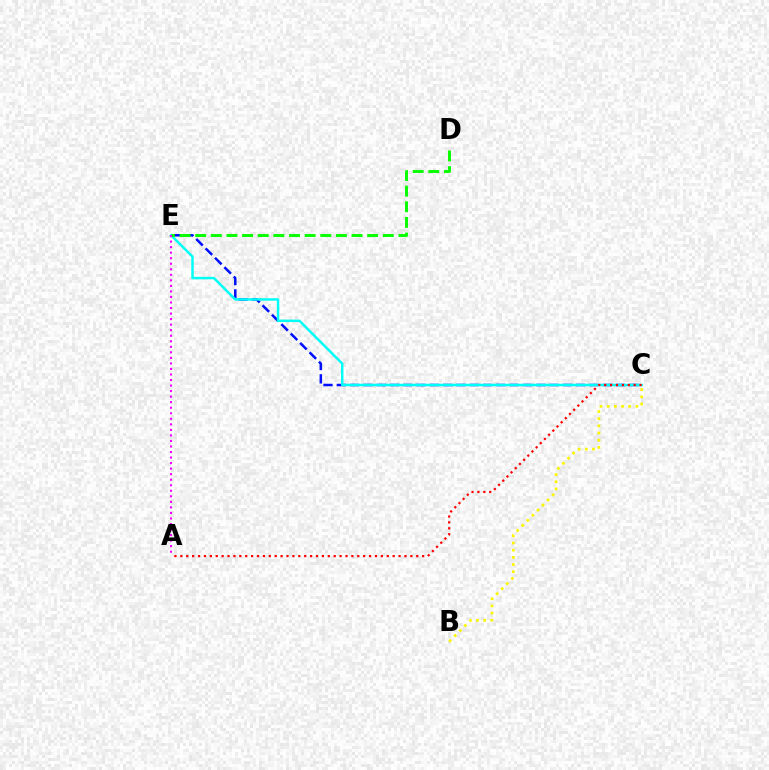{('B', 'C'): [{'color': '#fcf500', 'line_style': 'dotted', 'thickness': 1.95}], ('C', 'E'): [{'color': '#0010ff', 'line_style': 'dashed', 'thickness': 1.81}, {'color': '#00fff6', 'line_style': 'solid', 'thickness': 1.78}], ('D', 'E'): [{'color': '#08ff00', 'line_style': 'dashed', 'thickness': 2.12}], ('A', 'C'): [{'color': '#ff0000', 'line_style': 'dotted', 'thickness': 1.6}], ('A', 'E'): [{'color': '#ee00ff', 'line_style': 'dotted', 'thickness': 1.5}]}